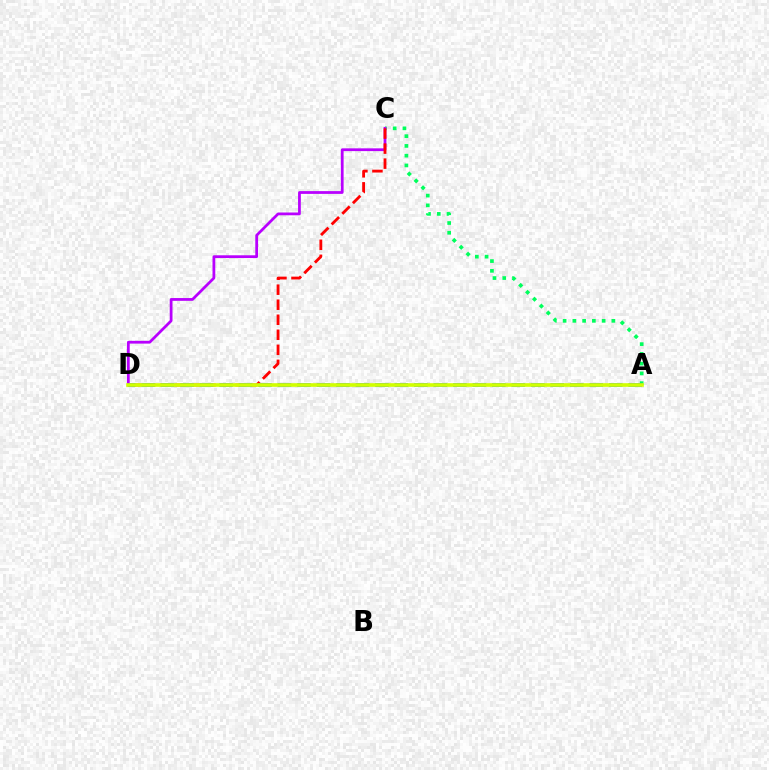{('A', 'C'): [{'color': '#00ff5c', 'line_style': 'dotted', 'thickness': 2.65}], ('C', 'D'): [{'color': '#b900ff', 'line_style': 'solid', 'thickness': 1.99}, {'color': '#ff0000', 'line_style': 'dashed', 'thickness': 2.04}], ('A', 'D'): [{'color': '#0074ff', 'line_style': 'dashed', 'thickness': 2.65}, {'color': '#d1ff00', 'line_style': 'solid', 'thickness': 2.61}]}